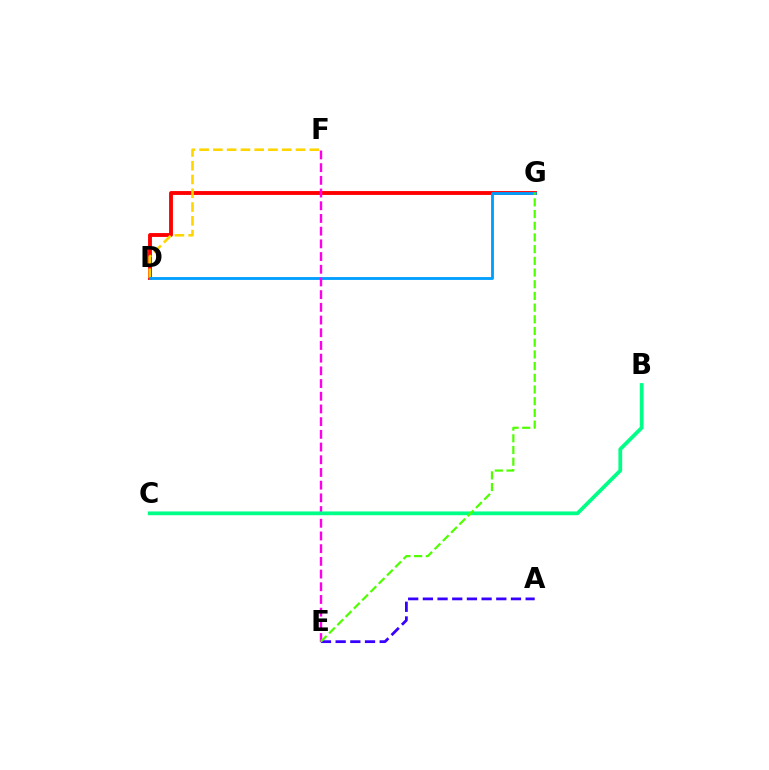{('D', 'G'): [{'color': '#ff0000', 'line_style': 'solid', 'thickness': 2.78}, {'color': '#009eff', 'line_style': 'solid', 'thickness': 2.03}], ('D', 'F'): [{'color': '#ffd500', 'line_style': 'dashed', 'thickness': 1.87}], ('A', 'E'): [{'color': '#3700ff', 'line_style': 'dashed', 'thickness': 1.99}], ('E', 'F'): [{'color': '#ff00ed', 'line_style': 'dashed', 'thickness': 1.73}], ('B', 'C'): [{'color': '#00ff86', 'line_style': 'solid', 'thickness': 2.71}], ('E', 'G'): [{'color': '#4fff00', 'line_style': 'dashed', 'thickness': 1.59}]}